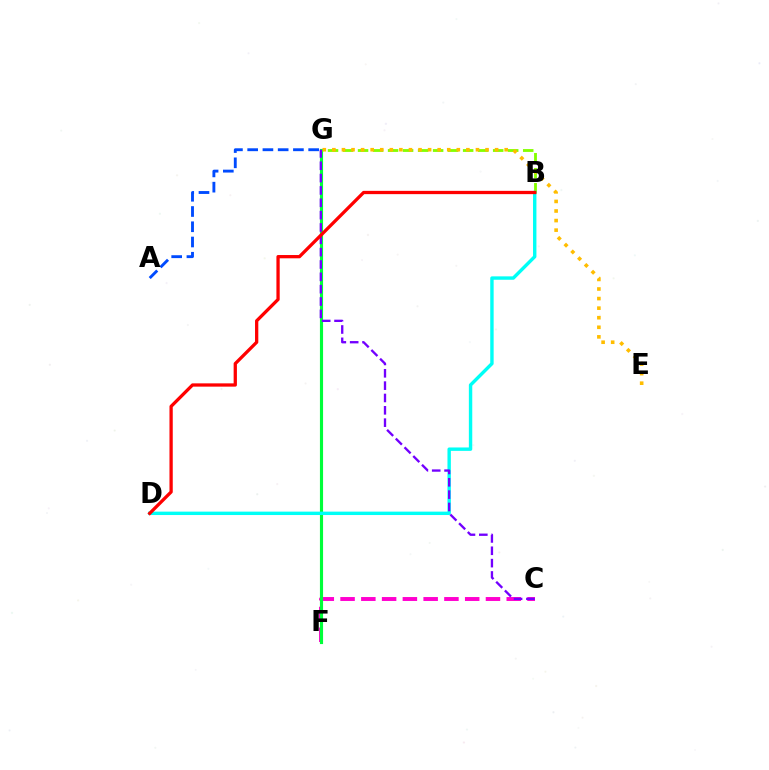{('B', 'G'): [{'color': '#84ff00', 'line_style': 'dashed', 'thickness': 2.04}], ('A', 'G'): [{'color': '#004bff', 'line_style': 'dashed', 'thickness': 2.07}], ('C', 'F'): [{'color': '#ff00cf', 'line_style': 'dashed', 'thickness': 2.82}], ('F', 'G'): [{'color': '#00ff39', 'line_style': 'solid', 'thickness': 2.26}], ('E', 'G'): [{'color': '#ffbd00', 'line_style': 'dotted', 'thickness': 2.6}], ('B', 'D'): [{'color': '#00fff6', 'line_style': 'solid', 'thickness': 2.45}, {'color': '#ff0000', 'line_style': 'solid', 'thickness': 2.36}], ('C', 'G'): [{'color': '#7200ff', 'line_style': 'dashed', 'thickness': 1.68}]}